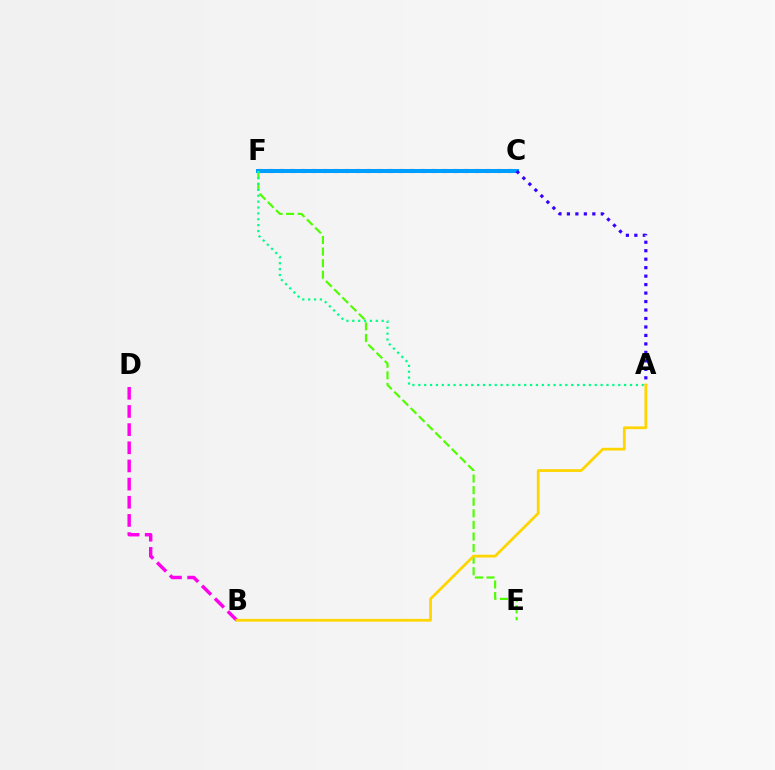{('C', 'F'): [{'color': '#ff0000', 'line_style': 'dotted', 'thickness': 2.95}, {'color': '#009eff', 'line_style': 'solid', 'thickness': 2.9}], ('B', 'D'): [{'color': '#ff00ed', 'line_style': 'dashed', 'thickness': 2.47}], ('A', 'C'): [{'color': '#3700ff', 'line_style': 'dotted', 'thickness': 2.3}], ('E', 'F'): [{'color': '#4fff00', 'line_style': 'dashed', 'thickness': 1.57}], ('A', 'F'): [{'color': '#00ff86', 'line_style': 'dotted', 'thickness': 1.6}], ('A', 'B'): [{'color': '#ffd500', 'line_style': 'solid', 'thickness': 1.97}]}